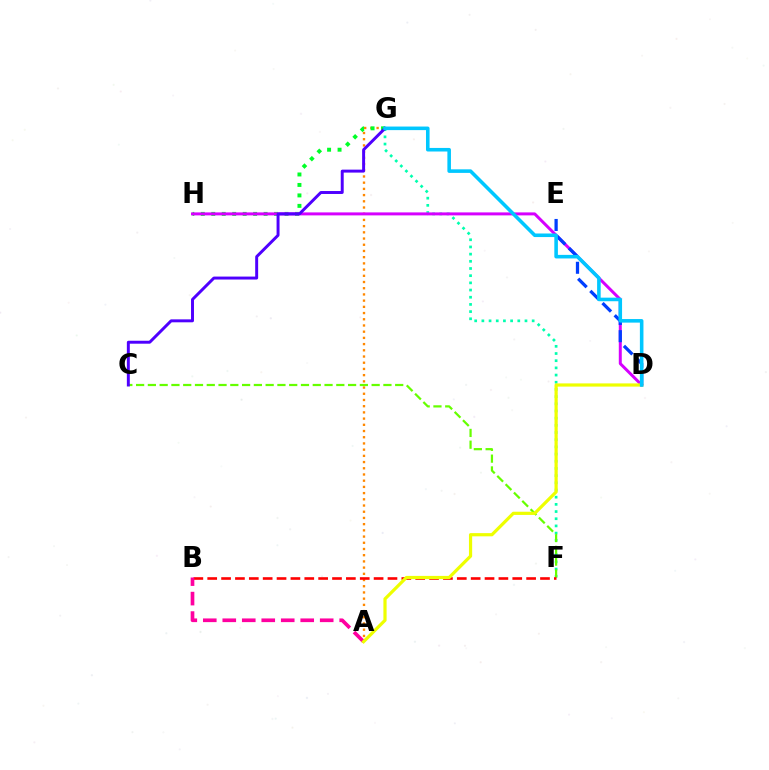{('A', 'G'): [{'color': '#ff8800', 'line_style': 'dotted', 'thickness': 1.69}], ('F', 'G'): [{'color': '#00ffaf', 'line_style': 'dotted', 'thickness': 1.95}], ('C', 'F'): [{'color': '#66ff00', 'line_style': 'dashed', 'thickness': 1.6}], ('G', 'H'): [{'color': '#00ff27', 'line_style': 'dotted', 'thickness': 2.84}], ('D', 'H'): [{'color': '#d600ff', 'line_style': 'solid', 'thickness': 2.15}], ('D', 'E'): [{'color': '#003fff', 'line_style': 'dashed', 'thickness': 2.34}], ('C', 'G'): [{'color': '#4f00ff', 'line_style': 'solid', 'thickness': 2.13}], ('B', 'F'): [{'color': '#ff0000', 'line_style': 'dashed', 'thickness': 1.88}], ('A', 'B'): [{'color': '#ff00a0', 'line_style': 'dashed', 'thickness': 2.65}], ('A', 'D'): [{'color': '#eeff00', 'line_style': 'solid', 'thickness': 2.31}], ('D', 'G'): [{'color': '#00c7ff', 'line_style': 'solid', 'thickness': 2.57}]}